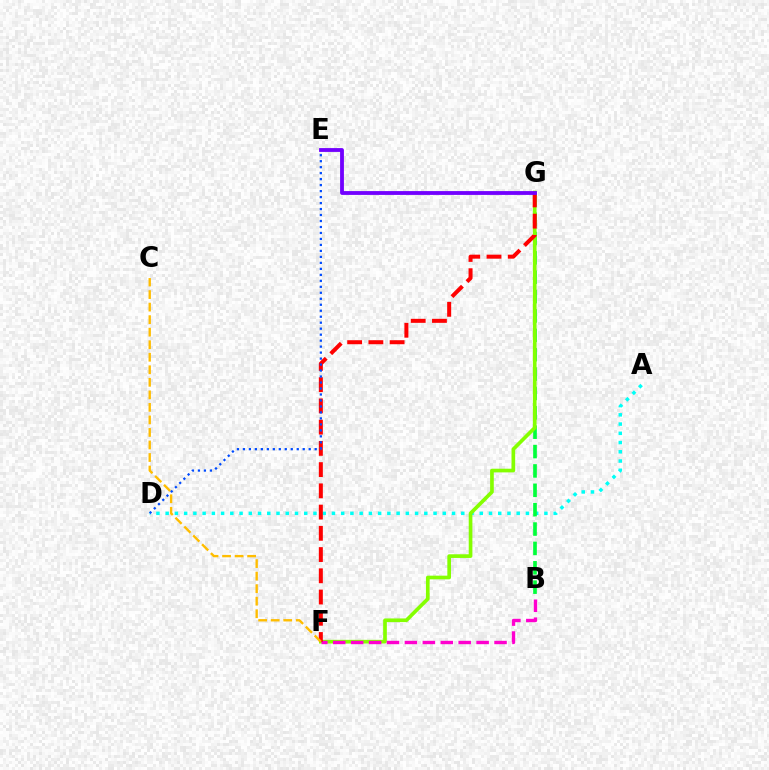{('A', 'D'): [{'color': '#00fff6', 'line_style': 'dotted', 'thickness': 2.51}], ('B', 'G'): [{'color': '#00ff39', 'line_style': 'dashed', 'thickness': 2.63}], ('F', 'G'): [{'color': '#84ff00', 'line_style': 'solid', 'thickness': 2.64}, {'color': '#ff0000', 'line_style': 'dashed', 'thickness': 2.89}], ('B', 'F'): [{'color': '#ff00cf', 'line_style': 'dashed', 'thickness': 2.44}], ('C', 'F'): [{'color': '#ffbd00', 'line_style': 'dashed', 'thickness': 1.7}], ('D', 'E'): [{'color': '#004bff', 'line_style': 'dotted', 'thickness': 1.63}], ('E', 'G'): [{'color': '#7200ff', 'line_style': 'solid', 'thickness': 2.75}]}